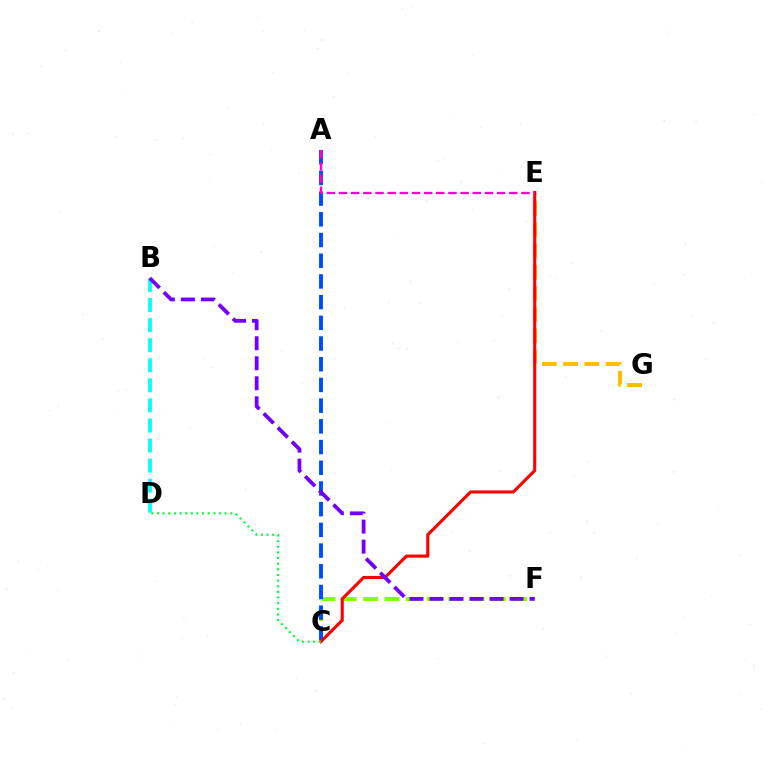{('C', 'F'): [{'color': '#84ff00', 'line_style': 'dashed', 'thickness': 2.89}], ('B', 'D'): [{'color': '#00fff6', 'line_style': 'dashed', 'thickness': 2.73}], ('E', 'G'): [{'color': '#ffbd00', 'line_style': 'dashed', 'thickness': 2.89}], ('A', 'C'): [{'color': '#004bff', 'line_style': 'dashed', 'thickness': 2.81}], ('C', 'E'): [{'color': '#ff0000', 'line_style': 'solid', 'thickness': 2.23}], ('B', 'F'): [{'color': '#7200ff', 'line_style': 'dashed', 'thickness': 2.72}], ('C', 'D'): [{'color': '#00ff39', 'line_style': 'dotted', 'thickness': 1.53}], ('A', 'E'): [{'color': '#ff00cf', 'line_style': 'dashed', 'thickness': 1.65}]}